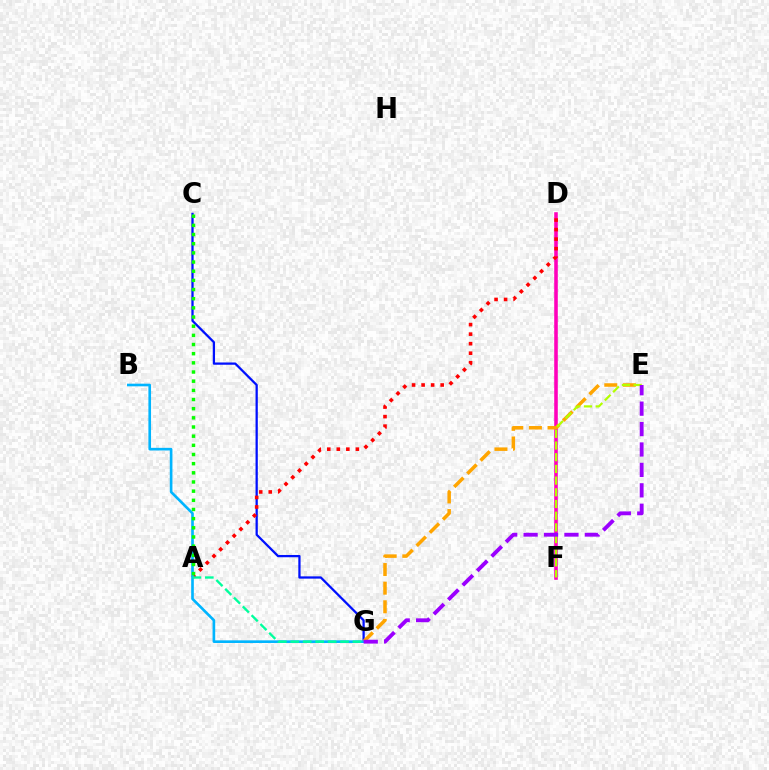{('D', 'F'): [{'color': '#ff00bd', 'line_style': 'solid', 'thickness': 2.57}], ('C', 'G'): [{'color': '#0010ff', 'line_style': 'solid', 'thickness': 1.63}], ('E', 'G'): [{'color': '#ffa500', 'line_style': 'dashed', 'thickness': 2.53}, {'color': '#9b00ff', 'line_style': 'dashed', 'thickness': 2.77}], ('E', 'F'): [{'color': '#b3ff00', 'line_style': 'dashed', 'thickness': 1.59}], ('A', 'D'): [{'color': '#ff0000', 'line_style': 'dotted', 'thickness': 2.59}], ('B', 'G'): [{'color': '#00b5ff', 'line_style': 'solid', 'thickness': 1.9}], ('A', 'G'): [{'color': '#00ff9d', 'line_style': 'dashed', 'thickness': 1.69}], ('A', 'C'): [{'color': '#08ff00', 'line_style': 'dotted', 'thickness': 2.49}]}